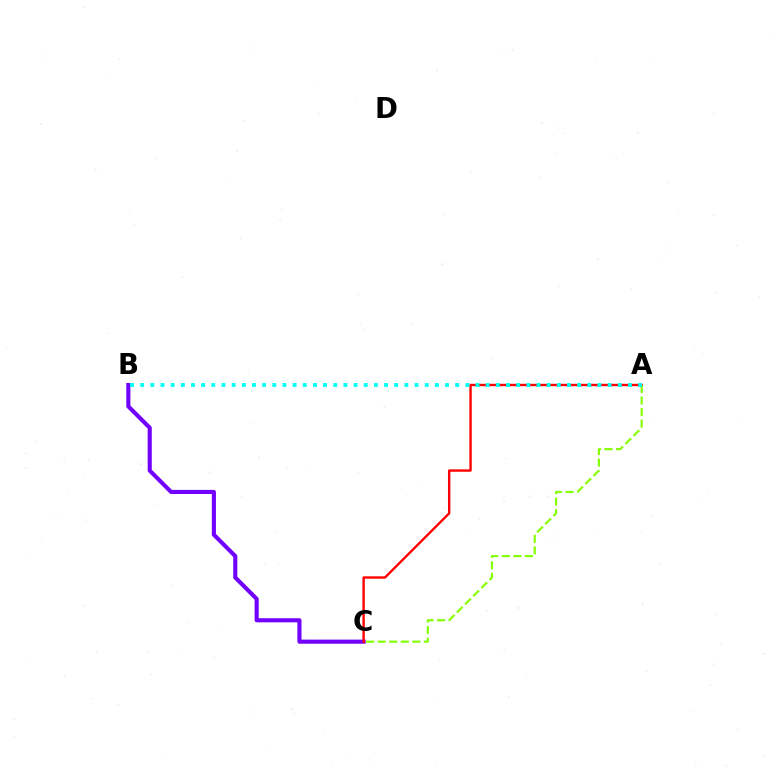{('B', 'C'): [{'color': '#7200ff', 'line_style': 'solid', 'thickness': 2.95}], ('A', 'C'): [{'color': '#ff0000', 'line_style': 'solid', 'thickness': 1.71}, {'color': '#84ff00', 'line_style': 'dashed', 'thickness': 1.57}], ('A', 'B'): [{'color': '#00fff6', 'line_style': 'dotted', 'thickness': 2.76}]}